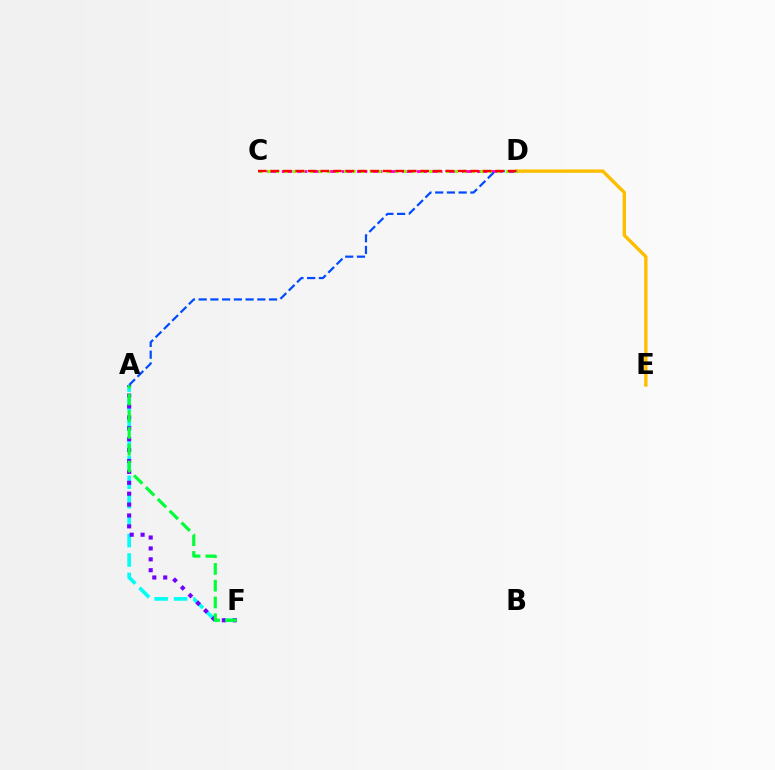{('A', 'F'): [{'color': '#00fff6', 'line_style': 'dashed', 'thickness': 2.64}, {'color': '#7200ff', 'line_style': 'dotted', 'thickness': 2.96}, {'color': '#00ff39', 'line_style': 'dashed', 'thickness': 2.28}], ('D', 'E'): [{'color': '#ffbd00', 'line_style': 'solid', 'thickness': 2.43}], ('C', 'D'): [{'color': '#ff00cf', 'line_style': 'dashed', 'thickness': 2.04}, {'color': '#84ff00', 'line_style': 'dotted', 'thickness': 2.31}, {'color': '#ff0000', 'line_style': 'dashed', 'thickness': 1.7}], ('A', 'D'): [{'color': '#004bff', 'line_style': 'dashed', 'thickness': 1.59}]}